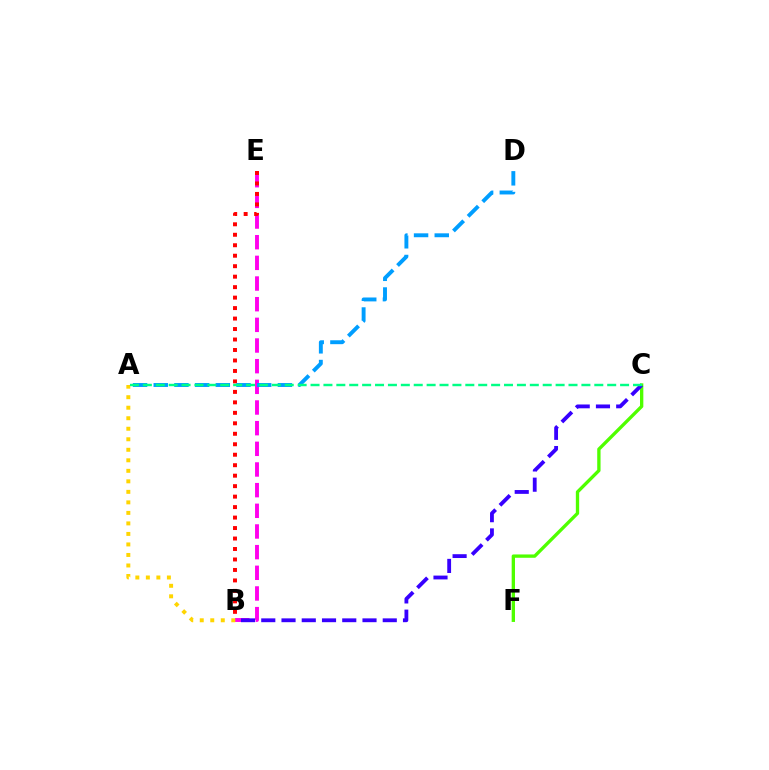{('B', 'E'): [{'color': '#ff00ed', 'line_style': 'dashed', 'thickness': 2.81}, {'color': '#ff0000', 'line_style': 'dotted', 'thickness': 2.85}], ('A', 'B'): [{'color': '#ffd500', 'line_style': 'dotted', 'thickness': 2.86}], ('A', 'D'): [{'color': '#009eff', 'line_style': 'dashed', 'thickness': 2.81}], ('C', 'F'): [{'color': '#4fff00', 'line_style': 'solid', 'thickness': 2.4}], ('B', 'C'): [{'color': '#3700ff', 'line_style': 'dashed', 'thickness': 2.75}], ('A', 'C'): [{'color': '#00ff86', 'line_style': 'dashed', 'thickness': 1.75}]}